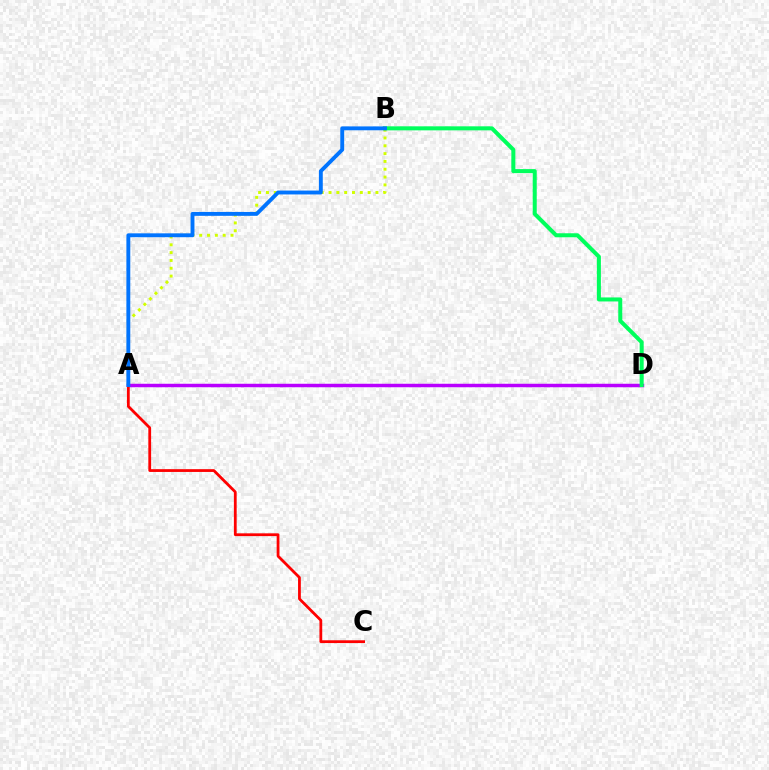{('A', 'B'): [{'color': '#d1ff00', 'line_style': 'dotted', 'thickness': 2.13}, {'color': '#0074ff', 'line_style': 'solid', 'thickness': 2.8}], ('A', 'D'): [{'color': '#b900ff', 'line_style': 'solid', 'thickness': 2.5}], ('A', 'C'): [{'color': '#ff0000', 'line_style': 'solid', 'thickness': 2.0}], ('B', 'D'): [{'color': '#00ff5c', 'line_style': 'solid', 'thickness': 2.9}]}